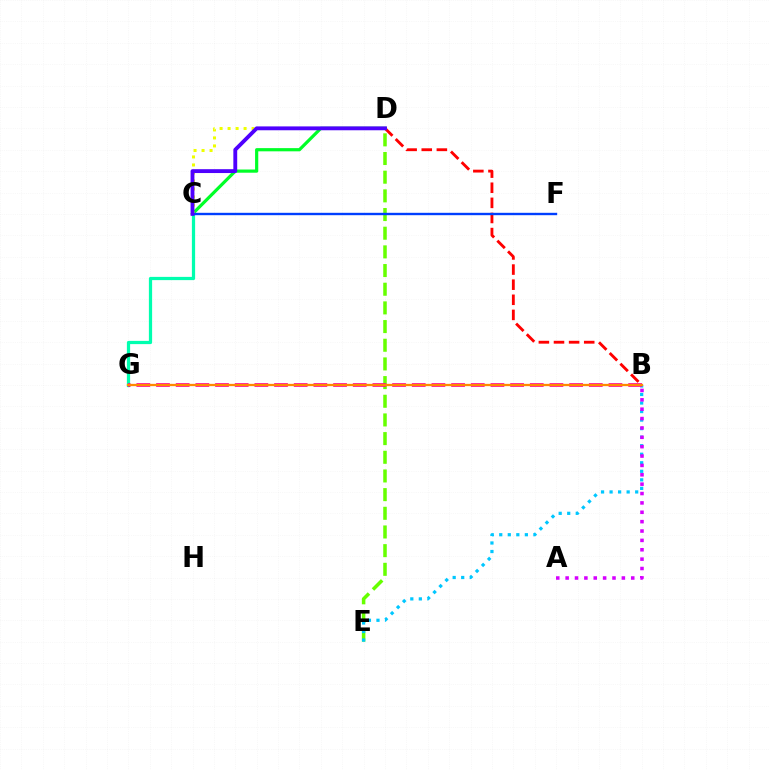{('B', 'D'): [{'color': '#ff0000', 'line_style': 'dashed', 'thickness': 2.05}], ('D', 'E'): [{'color': '#66ff00', 'line_style': 'dashed', 'thickness': 2.54}], ('B', 'E'): [{'color': '#00c7ff', 'line_style': 'dotted', 'thickness': 2.32}], ('A', 'B'): [{'color': '#d600ff', 'line_style': 'dotted', 'thickness': 2.55}], ('C', 'D'): [{'color': '#00ff27', 'line_style': 'solid', 'thickness': 2.3}, {'color': '#eeff00', 'line_style': 'dotted', 'thickness': 2.18}, {'color': '#4f00ff', 'line_style': 'solid', 'thickness': 2.77}], ('C', 'G'): [{'color': '#00ffaf', 'line_style': 'solid', 'thickness': 2.33}], ('B', 'G'): [{'color': '#ff00a0', 'line_style': 'dashed', 'thickness': 2.67}, {'color': '#ff8800', 'line_style': 'solid', 'thickness': 1.65}], ('C', 'F'): [{'color': '#003fff', 'line_style': 'solid', 'thickness': 1.72}]}